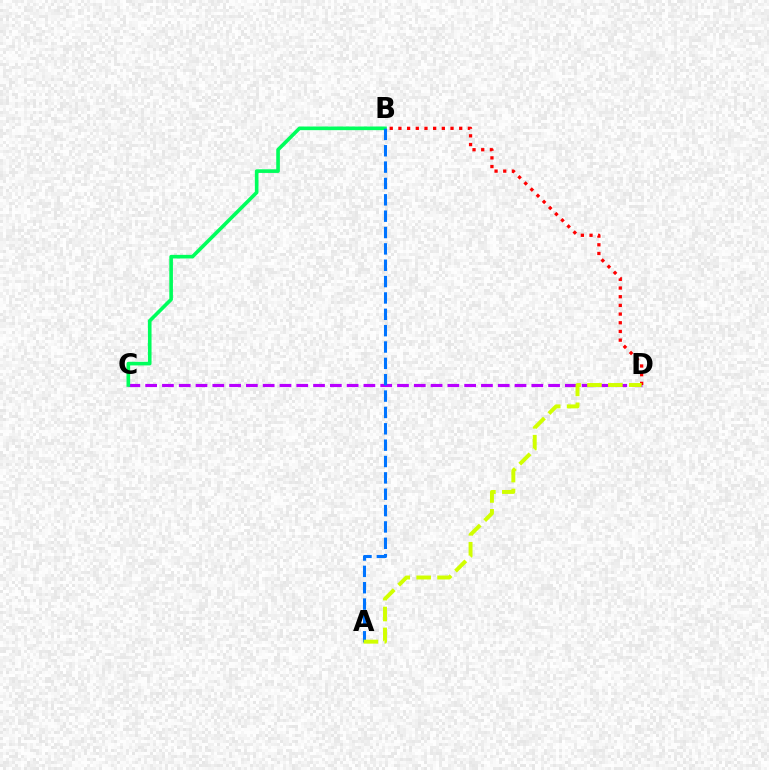{('C', 'D'): [{'color': '#b900ff', 'line_style': 'dashed', 'thickness': 2.28}], ('B', 'C'): [{'color': '#00ff5c', 'line_style': 'solid', 'thickness': 2.61}], ('A', 'B'): [{'color': '#0074ff', 'line_style': 'dashed', 'thickness': 2.22}], ('B', 'D'): [{'color': '#ff0000', 'line_style': 'dotted', 'thickness': 2.36}], ('A', 'D'): [{'color': '#d1ff00', 'line_style': 'dashed', 'thickness': 2.84}]}